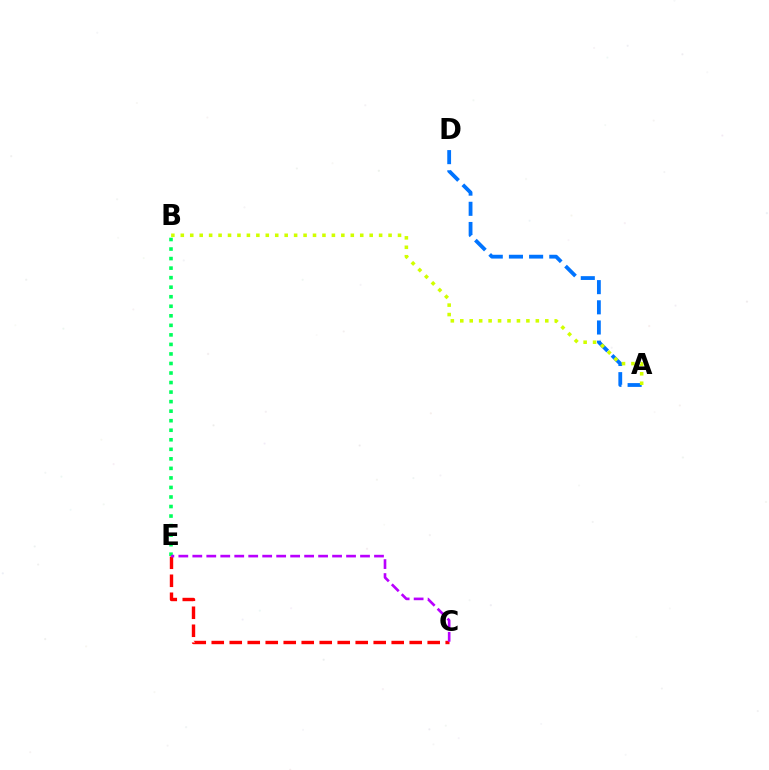{('A', 'D'): [{'color': '#0074ff', 'line_style': 'dashed', 'thickness': 2.74}], ('B', 'E'): [{'color': '#00ff5c', 'line_style': 'dotted', 'thickness': 2.59}], ('C', 'E'): [{'color': '#ff0000', 'line_style': 'dashed', 'thickness': 2.44}, {'color': '#b900ff', 'line_style': 'dashed', 'thickness': 1.9}], ('A', 'B'): [{'color': '#d1ff00', 'line_style': 'dotted', 'thickness': 2.57}]}